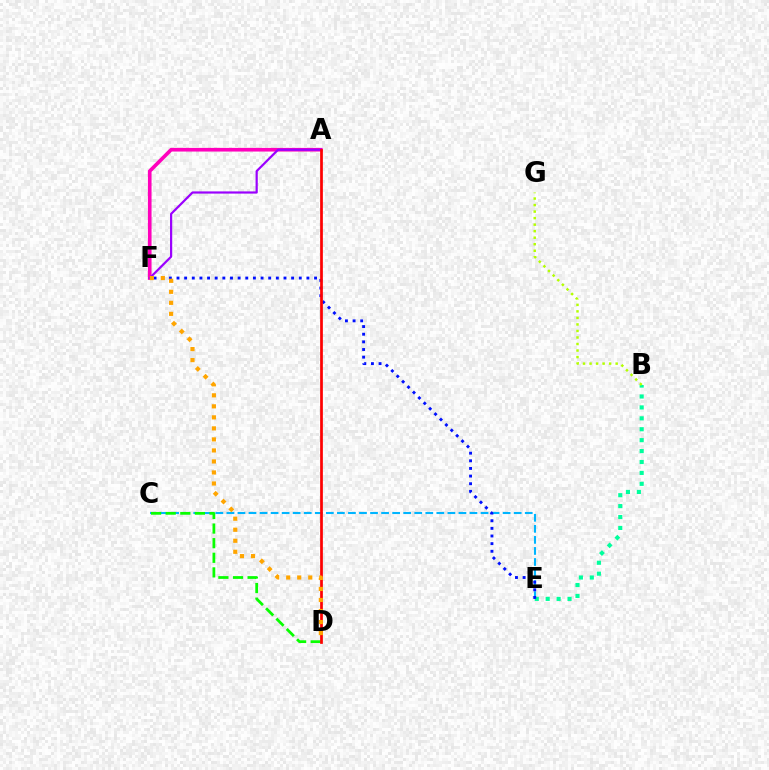{('C', 'E'): [{'color': '#00b5ff', 'line_style': 'dashed', 'thickness': 1.5}], ('B', 'E'): [{'color': '#00ff9d', 'line_style': 'dotted', 'thickness': 2.97}], ('A', 'F'): [{'color': '#ff00bd', 'line_style': 'solid', 'thickness': 2.63}, {'color': '#9b00ff', 'line_style': 'solid', 'thickness': 1.58}], ('B', 'G'): [{'color': '#b3ff00', 'line_style': 'dotted', 'thickness': 1.77}], ('C', 'D'): [{'color': '#08ff00', 'line_style': 'dashed', 'thickness': 1.98}], ('E', 'F'): [{'color': '#0010ff', 'line_style': 'dotted', 'thickness': 2.08}], ('A', 'D'): [{'color': '#ff0000', 'line_style': 'solid', 'thickness': 1.96}], ('D', 'F'): [{'color': '#ffa500', 'line_style': 'dotted', 'thickness': 2.99}]}